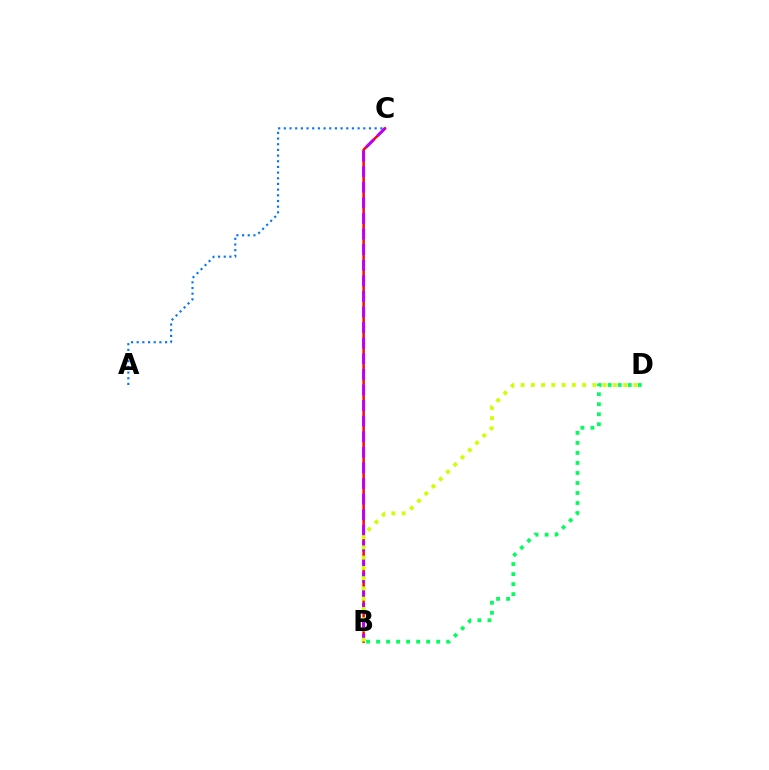{('A', 'C'): [{'color': '#0074ff', 'line_style': 'dotted', 'thickness': 1.54}], ('B', 'C'): [{'color': '#ff0000', 'line_style': 'solid', 'thickness': 1.78}, {'color': '#b900ff', 'line_style': 'dashed', 'thickness': 2.12}], ('B', 'D'): [{'color': '#00ff5c', 'line_style': 'dotted', 'thickness': 2.72}, {'color': '#d1ff00', 'line_style': 'dotted', 'thickness': 2.79}]}